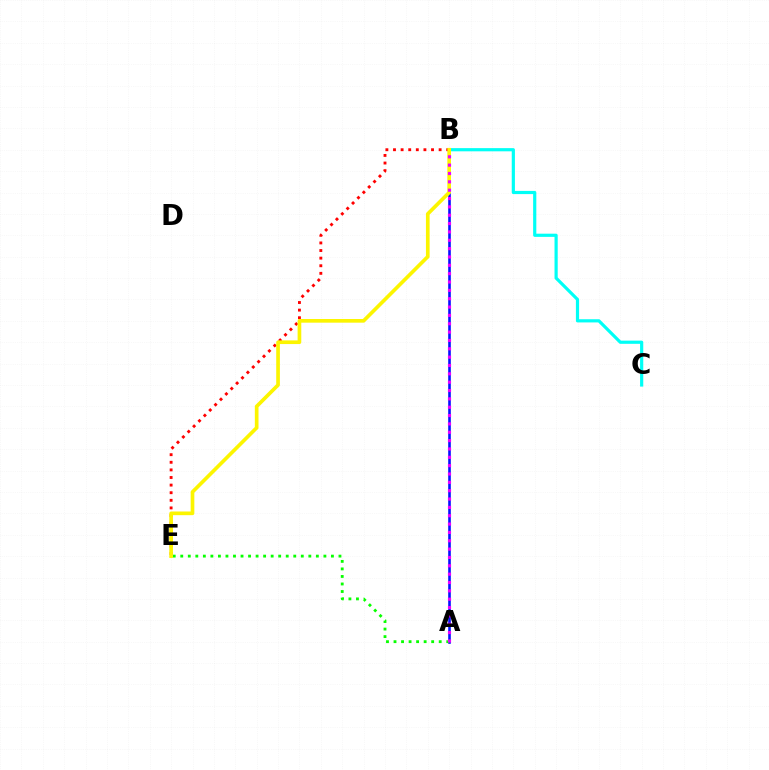{('B', 'C'): [{'color': '#00fff6', 'line_style': 'solid', 'thickness': 2.29}], ('A', 'B'): [{'color': '#0010ff', 'line_style': 'solid', 'thickness': 1.87}, {'color': '#ee00ff', 'line_style': 'dotted', 'thickness': 2.27}], ('A', 'E'): [{'color': '#08ff00', 'line_style': 'dotted', 'thickness': 2.05}], ('B', 'E'): [{'color': '#ff0000', 'line_style': 'dotted', 'thickness': 2.07}, {'color': '#fcf500', 'line_style': 'solid', 'thickness': 2.64}]}